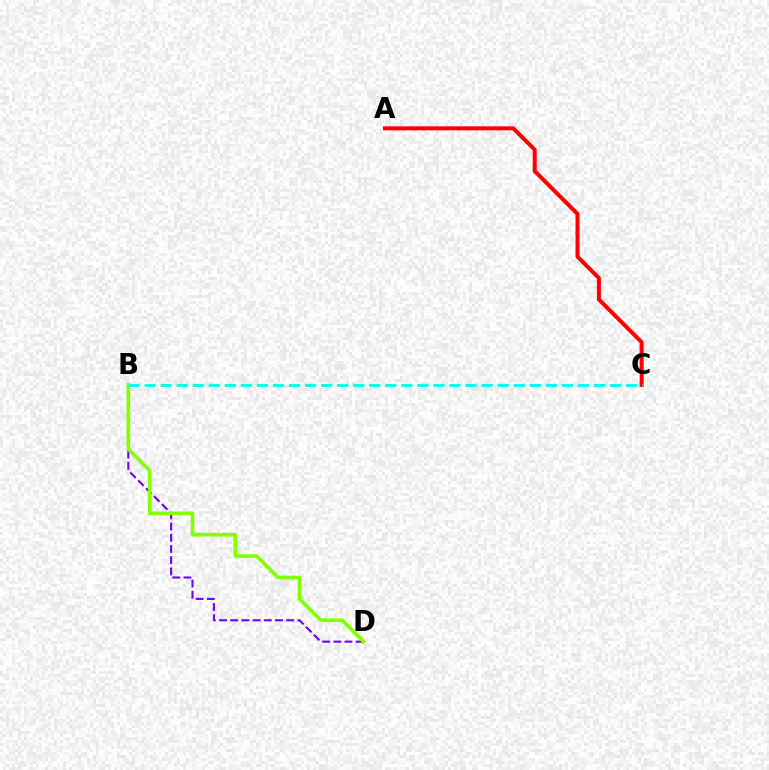{('B', 'D'): [{'color': '#7200ff', 'line_style': 'dashed', 'thickness': 1.52}, {'color': '#84ff00', 'line_style': 'solid', 'thickness': 2.62}], ('A', 'C'): [{'color': '#ff0000', 'line_style': 'solid', 'thickness': 2.87}], ('B', 'C'): [{'color': '#00fff6', 'line_style': 'dashed', 'thickness': 2.18}]}